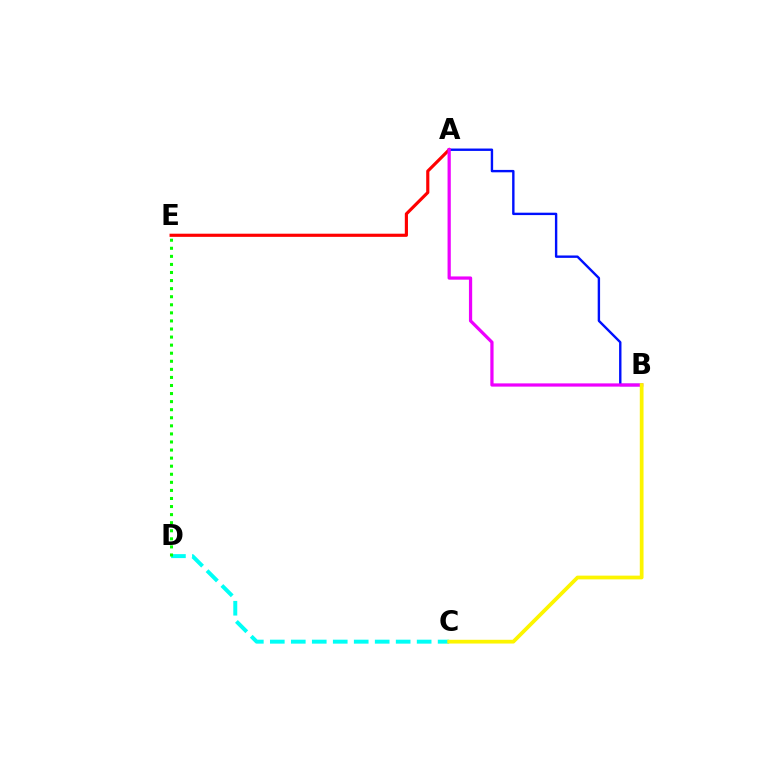{('C', 'D'): [{'color': '#00fff6', 'line_style': 'dashed', 'thickness': 2.85}], ('A', 'E'): [{'color': '#ff0000', 'line_style': 'solid', 'thickness': 2.27}], ('A', 'B'): [{'color': '#0010ff', 'line_style': 'solid', 'thickness': 1.72}, {'color': '#ee00ff', 'line_style': 'solid', 'thickness': 2.33}], ('B', 'C'): [{'color': '#fcf500', 'line_style': 'solid', 'thickness': 2.7}], ('D', 'E'): [{'color': '#08ff00', 'line_style': 'dotted', 'thickness': 2.19}]}